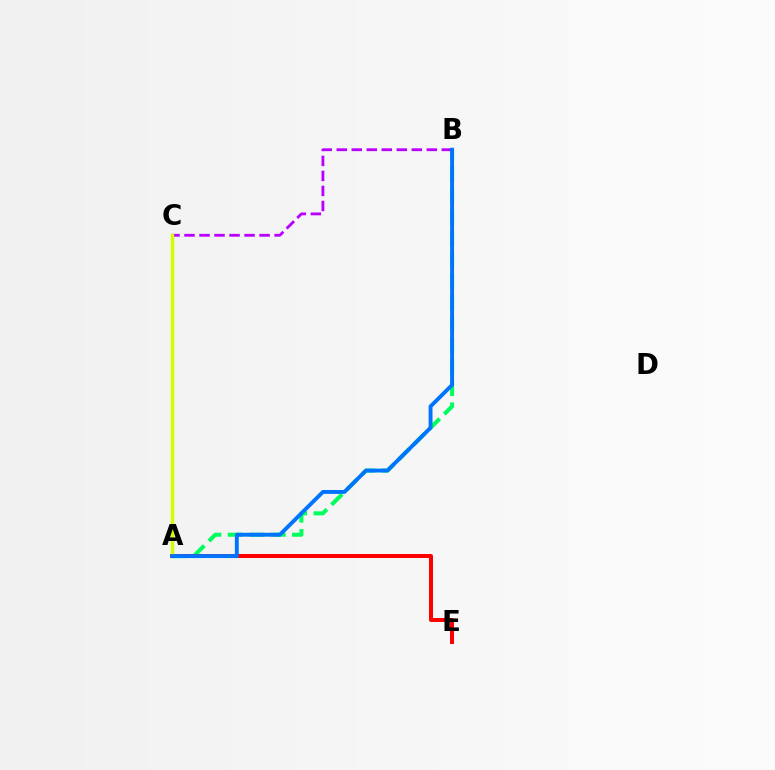{('A', 'B'): [{'color': '#00ff5c', 'line_style': 'dashed', 'thickness': 2.91}, {'color': '#0074ff', 'line_style': 'solid', 'thickness': 2.81}], ('B', 'C'): [{'color': '#b900ff', 'line_style': 'dashed', 'thickness': 2.04}], ('A', 'E'): [{'color': '#ff0000', 'line_style': 'solid', 'thickness': 2.87}], ('A', 'C'): [{'color': '#d1ff00', 'line_style': 'solid', 'thickness': 2.48}]}